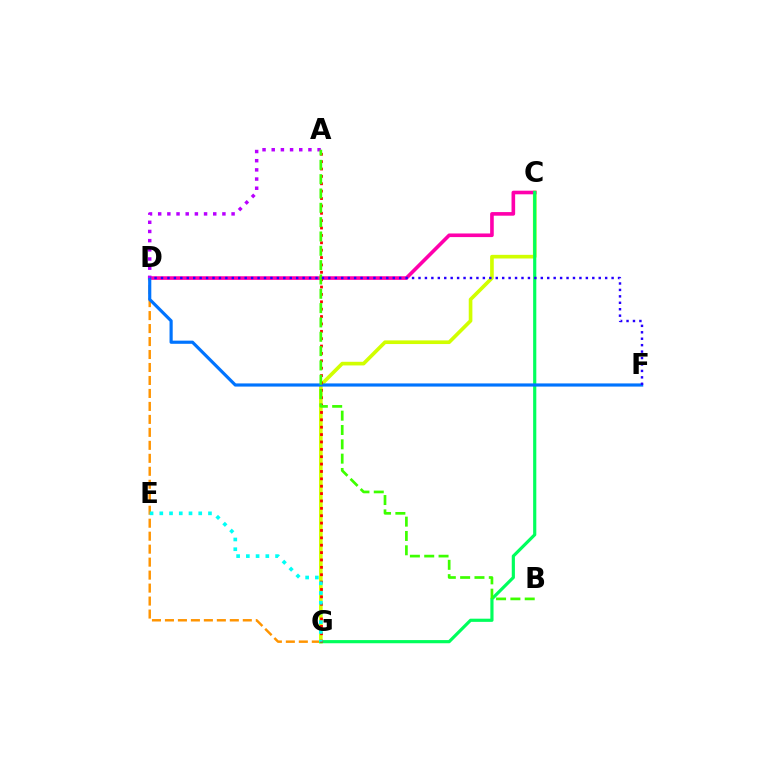{('D', 'G'): [{'color': '#ff9400', 'line_style': 'dashed', 'thickness': 1.76}], ('C', 'G'): [{'color': '#d1ff00', 'line_style': 'solid', 'thickness': 2.63}, {'color': '#00ff5c', 'line_style': 'solid', 'thickness': 2.28}], ('C', 'D'): [{'color': '#ff00ac', 'line_style': 'solid', 'thickness': 2.6}], ('D', 'F'): [{'color': '#0074ff', 'line_style': 'solid', 'thickness': 2.28}, {'color': '#2500ff', 'line_style': 'dotted', 'thickness': 1.75}], ('A', 'D'): [{'color': '#b900ff', 'line_style': 'dotted', 'thickness': 2.49}], ('A', 'G'): [{'color': '#ff0000', 'line_style': 'dotted', 'thickness': 2.0}], ('E', 'G'): [{'color': '#00fff6', 'line_style': 'dotted', 'thickness': 2.64}], ('A', 'B'): [{'color': '#3dff00', 'line_style': 'dashed', 'thickness': 1.95}]}